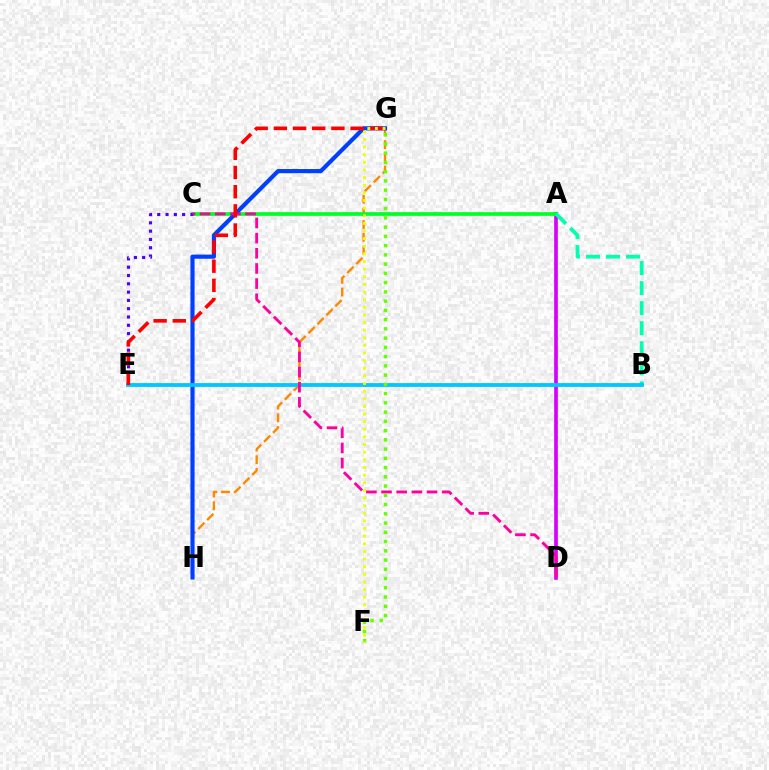{('A', 'D'): [{'color': '#d600ff', 'line_style': 'solid', 'thickness': 2.64}], ('G', 'H'): [{'color': '#ff8800', 'line_style': 'dashed', 'thickness': 1.73}, {'color': '#003fff', 'line_style': 'solid', 'thickness': 2.99}], ('A', 'C'): [{'color': '#00ff27', 'line_style': 'solid', 'thickness': 2.66}], ('A', 'B'): [{'color': '#00ffaf', 'line_style': 'dashed', 'thickness': 2.72}], ('C', 'E'): [{'color': '#4f00ff', 'line_style': 'dotted', 'thickness': 2.25}], ('B', 'E'): [{'color': '#00c7ff', 'line_style': 'solid', 'thickness': 2.74}], ('C', 'D'): [{'color': '#ff00a0', 'line_style': 'dashed', 'thickness': 2.06}], ('E', 'G'): [{'color': '#ff0000', 'line_style': 'dashed', 'thickness': 2.61}], ('F', 'G'): [{'color': '#66ff00', 'line_style': 'dotted', 'thickness': 2.51}, {'color': '#eeff00', 'line_style': 'dotted', 'thickness': 2.07}]}